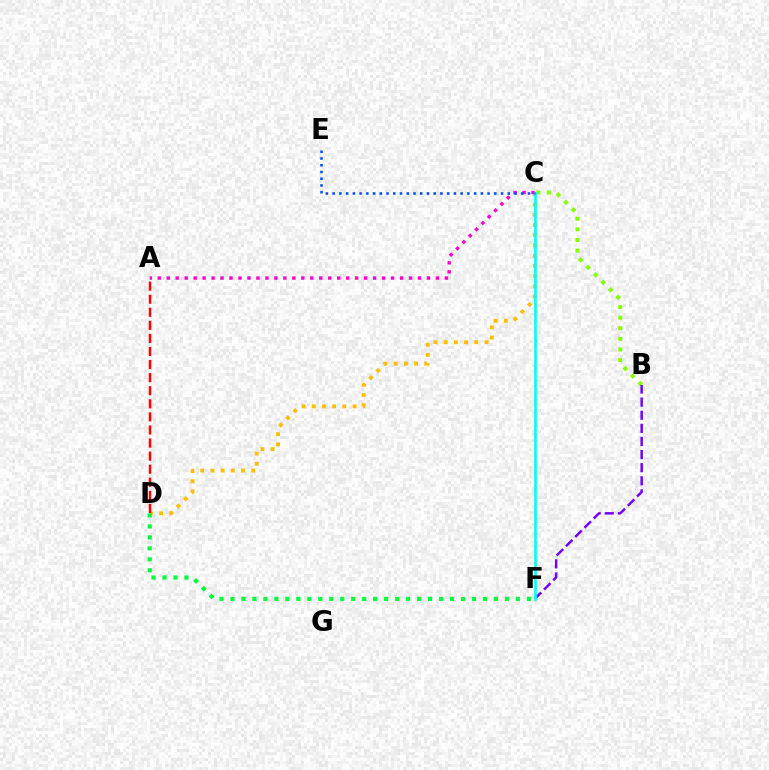{('C', 'D'): [{'color': '#ffbd00', 'line_style': 'dotted', 'thickness': 2.77}], ('B', 'C'): [{'color': '#84ff00', 'line_style': 'dotted', 'thickness': 2.88}], ('A', 'C'): [{'color': '#ff00cf', 'line_style': 'dotted', 'thickness': 2.44}], ('B', 'F'): [{'color': '#7200ff', 'line_style': 'dashed', 'thickness': 1.78}], ('C', 'F'): [{'color': '#00fff6', 'line_style': 'solid', 'thickness': 1.91}], ('C', 'E'): [{'color': '#004bff', 'line_style': 'dotted', 'thickness': 1.83}], ('A', 'D'): [{'color': '#ff0000', 'line_style': 'dashed', 'thickness': 1.78}], ('D', 'F'): [{'color': '#00ff39', 'line_style': 'dotted', 'thickness': 2.98}]}